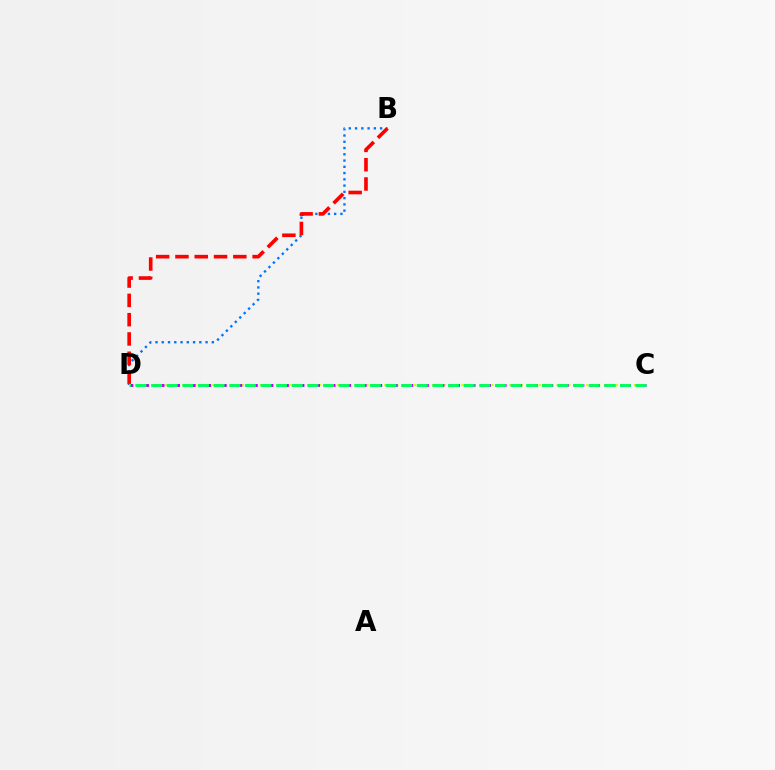{('B', 'D'): [{'color': '#0074ff', 'line_style': 'dotted', 'thickness': 1.7}, {'color': '#ff0000', 'line_style': 'dashed', 'thickness': 2.62}], ('C', 'D'): [{'color': '#d1ff00', 'line_style': 'dotted', 'thickness': 1.61}, {'color': '#b900ff', 'line_style': 'dotted', 'thickness': 2.11}, {'color': '#00ff5c', 'line_style': 'dashed', 'thickness': 2.12}]}